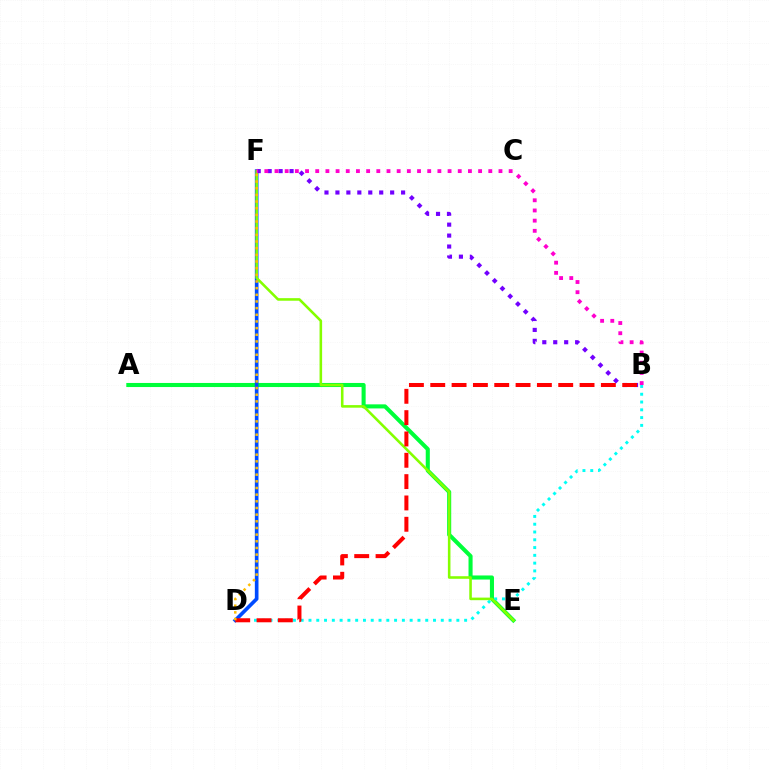{('A', 'E'): [{'color': '#00ff39', 'line_style': 'solid', 'thickness': 2.93}], ('B', 'D'): [{'color': '#00fff6', 'line_style': 'dotted', 'thickness': 2.11}, {'color': '#ff0000', 'line_style': 'dashed', 'thickness': 2.9}], ('D', 'F'): [{'color': '#004bff', 'line_style': 'solid', 'thickness': 2.63}, {'color': '#ffbd00', 'line_style': 'dotted', 'thickness': 1.81}], ('B', 'F'): [{'color': '#7200ff', 'line_style': 'dotted', 'thickness': 2.97}, {'color': '#ff00cf', 'line_style': 'dotted', 'thickness': 2.77}], ('E', 'F'): [{'color': '#84ff00', 'line_style': 'solid', 'thickness': 1.86}]}